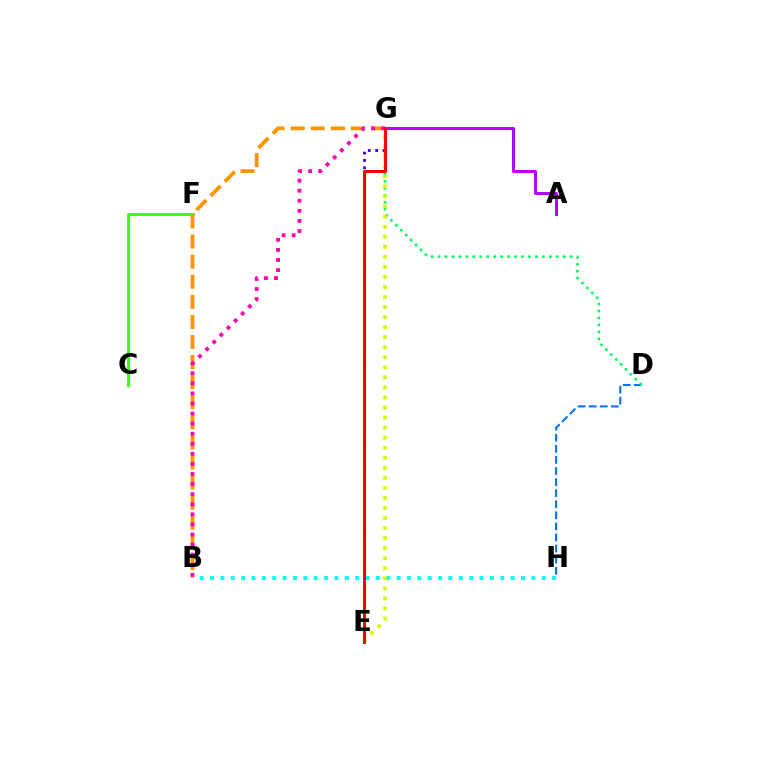{('D', 'H'): [{'color': '#0074ff', 'line_style': 'dashed', 'thickness': 1.51}], ('A', 'G'): [{'color': '#b900ff', 'line_style': 'solid', 'thickness': 2.15}], ('E', 'G'): [{'color': '#2500ff', 'line_style': 'dotted', 'thickness': 2.0}, {'color': '#d1ff00', 'line_style': 'dotted', 'thickness': 2.73}, {'color': '#ff0000', 'line_style': 'solid', 'thickness': 2.18}], ('C', 'F'): [{'color': '#3dff00', 'line_style': 'solid', 'thickness': 2.07}], ('B', 'H'): [{'color': '#00fff6', 'line_style': 'dotted', 'thickness': 2.82}], ('D', 'G'): [{'color': '#00ff5c', 'line_style': 'dotted', 'thickness': 1.89}], ('B', 'G'): [{'color': '#ff9400', 'line_style': 'dashed', 'thickness': 2.73}, {'color': '#ff00ac', 'line_style': 'dotted', 'thickness': 2.74}]}